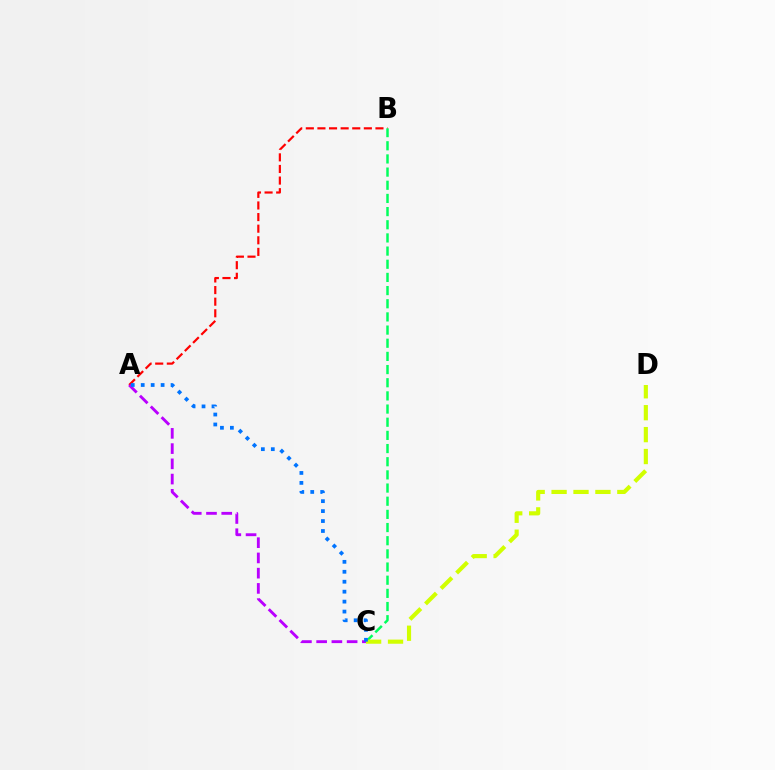{('A', 'B'): [{'color': '#ff0000', 'line_style': 'dashed', 'thickness': 1.58}], ('A', 'C'): [{'color': '#b900ff', 'line_style': 'dashed', 'thickness': 2.07}, {'color': '#0074ff', 'line_style': 'dotted', 'thickness': 2.7}], ('B', 'C'): [{'color': '#00ff5c', 'line_style': 'dashed', 'thickness': 1.79}], ('C', 'D'): [{'color': '#d1ff00', 'line_style': 'dashed', 'thickness': 2.98}]}